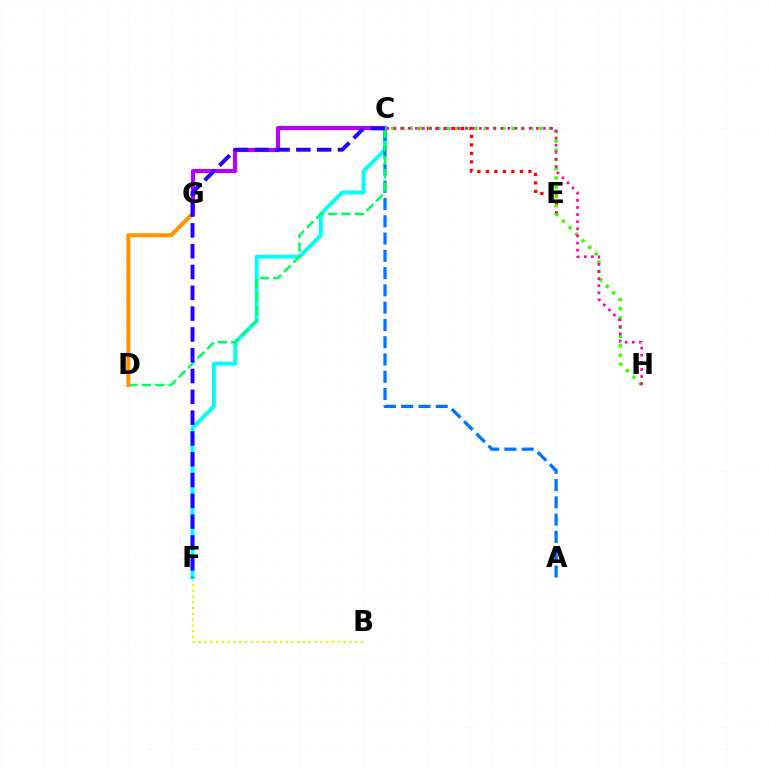{('C', 'E'): [{'color': '#ff0000', 'line_style': 'dotted', 'thickness': 2.31}], ('C', 'H'): [{'color': '#3dff00', 'line_style': 'dotted', 'thickness': 2.52}, {'color': '#ff00ac', 'line_style': 'dotted', 'thickness': 1.93}], ('C', 'G'): [{'color': '#b900ff', 'line_style': 'solid', 'thickness': 2.96}], ('B', 'F'): [{'color': '#d1ff00', 'line_style': 'dotted', 'thickness': 1.58}], ('C', 'F'): [{'color': '#00fff6', 'line_style': 'solid', 'thickness': 2.78}, {'color': '#2500ff', 'line_style': 'dashed', 'thickness': 2.83}], ('A', 'C'): [{'color': '#0074ff', 'line_style': 'dashed', 'thickness': 2.35}], ('C', 'D'): [{'color': '#00ff5c', 'line_style': 'dashed', 'thickness': 1.82}], ('D', 'G'): [{'color': '#ff9400', 'line_style': 'solid', 'thickness': 2.9}]}